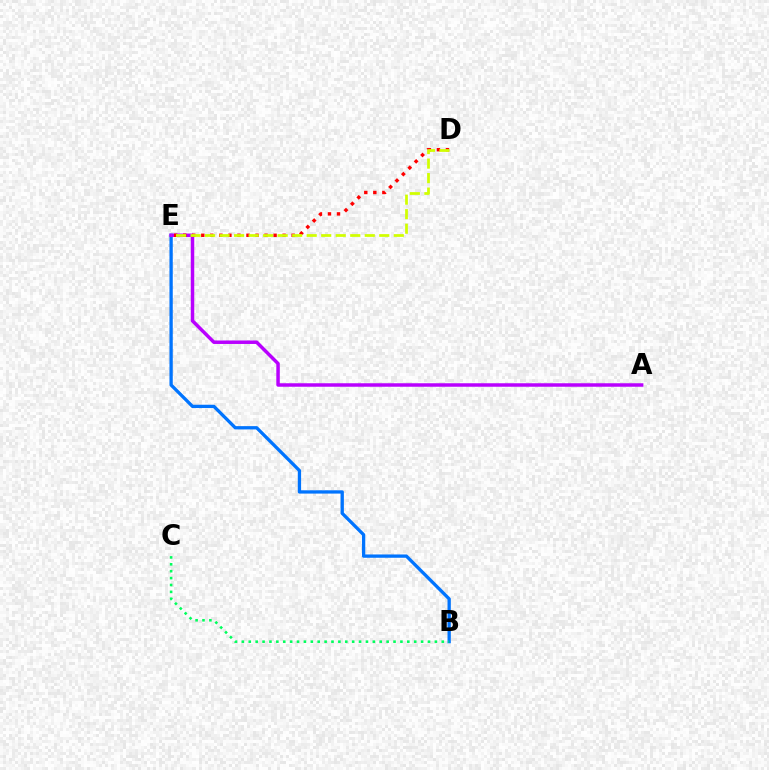{('B', 'E'): [{'color': '#0074ff', 'line_style': 'solid', 'thickness': 2.38}], ('A', 'E'): [{'color': '#b900ff', 'line_style': 'solid', 'thickness': 2.51}], ('D', 'E'): [{'color': '#ff0000', 'line_style': 'dotted', 'thickness': 2.45}, {'color': '#d1ff00', 'line_style': 'dashed', 'thickness': 1.97}], ('B', 'C'): [{'color': '#00ff5c', 'line_style': 'dotted', 'thickness': 1.87}]}